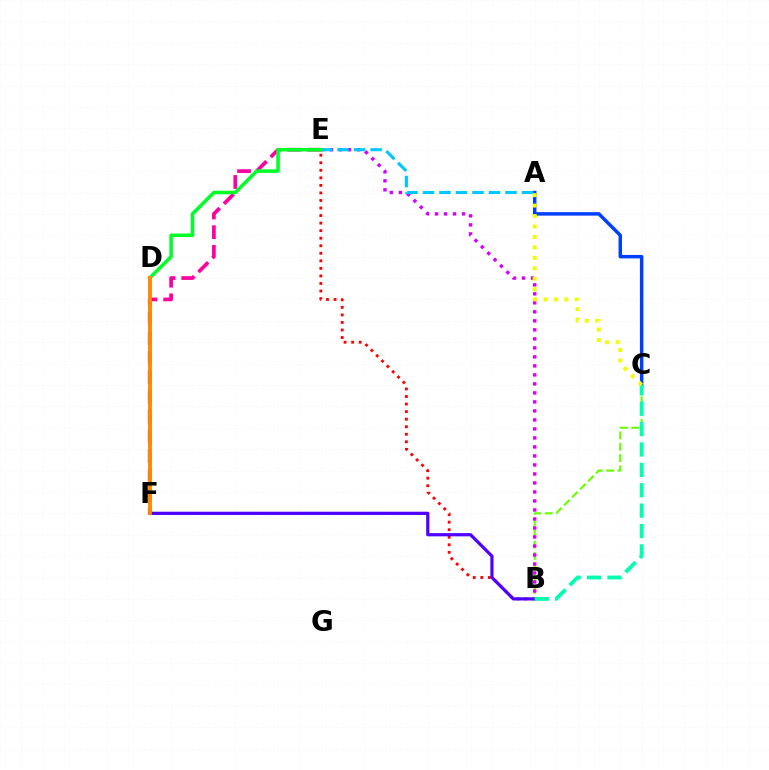{('E', 'F'): [{'color': '#ff00a0', 'line_style': 'dashed', 'thickness': 2.67}], ('B', 'C'): [{'color': '#66ff00', 'line_style': 'dashed', 'thickness': 1.54}, {'color': '#00ffaf', 'line_style': 'dashed', 'thickness': 2.77}], ('B', 'E'): [{'color': '#ff0000', 'line_style': 'dotted', 'thickness': 2.05}, {'color': '#d600ff', 'line_style': 'dotted', 'thickness': 2.45}], ('A', 'C'): [{'color': '#003fff', 'line_style': 'solid', 'thickness': 2.5}, {'color': '#eeff00', 'line_style': 'dotted', 'thickness': 2.84}], ('B', 'F'): [{'color': '#4f00ff', 'line_style': 'solid', 'thickness': 2.31}], ('A', 'E'): [{'color': '#00c7ff', 'line_style': 'dashed', 'thickness': 2.24}], ('D', 'E'): [{'color': '#00ff27', 'line_style': 'solid', 'thickness': 2.55}], ('D', 'F'): [{'color': '#ff8800', 'line_style': 'solid', 'thickness': 2.77}]}